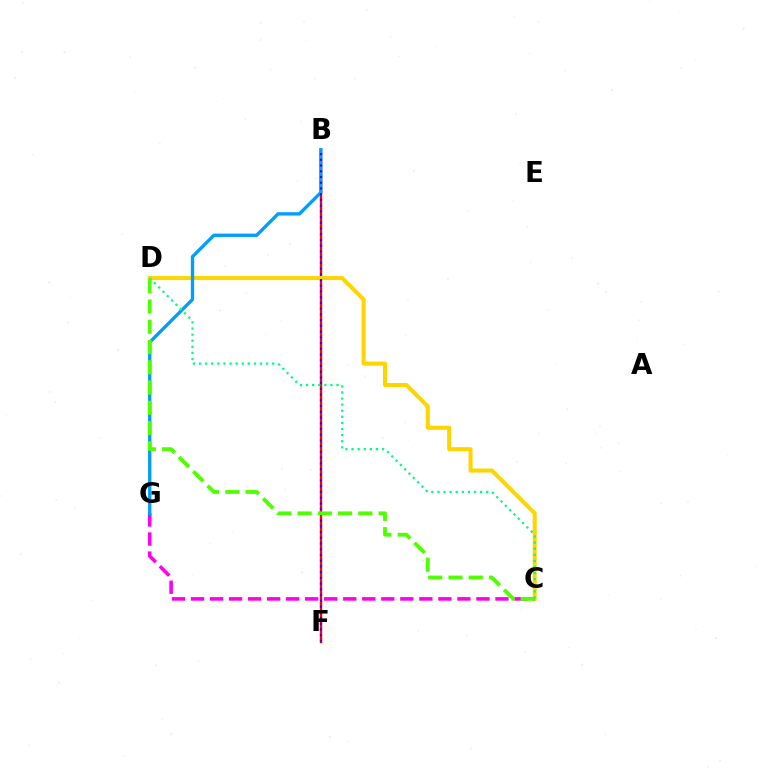{('B', 'F'): [{'color': '#ff0000', 'line_style': 'solid', 'thickness': 1.7}, {'color': '#3700ff', 'line_style': 'dotted', 'thickness': 1.56}], ('C', 'D'): [{'color': '#ffd500', 'line_style': 'solid', 'thickness': 2.9}, {'color': '#00ff86', 'line_style': 'dotted', 'thickness': 1.66}, {'color': '#4fff00', 'line_style': 'dashed', 'thickness': 2.75}], ('C', 'G'): [{'color': '#ff00ed', 'line_style': 'dashed', 'thickness': 2.58}], ('B', 'G'): [{'color': '#009eff', 'line_style': 'solid', 'thickness': 2.39}]}